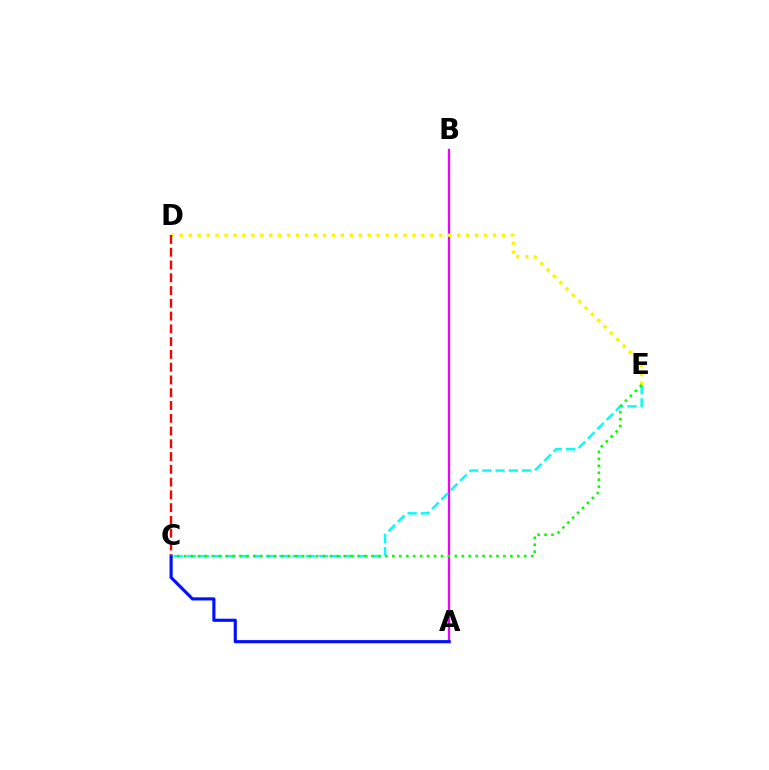{('A', 'B'): [{'color': '#ee00ff', 'line_style': 'solid', 'thickness': 1.66}], ('D', 'E'): [{'color': '#fcf500', 'line_style': 'dotted', 'thickness': 2.43}], ('C', 'E'): [{'color': '#00fff6', 'line_style': 'dashed', 'thickness': 1.79}, {'color': '#08ff00', 'line_style': 'dotted', 'thickness': 1.89}], ('A', 'C'): [{'color': '#0010ff', 'line_style': 'solid', 'thickness': 2.26}], ('C', 'D'): [{'color': '#ff0000', 'line_style': 'dashed', 'thickness': 1.73}]}